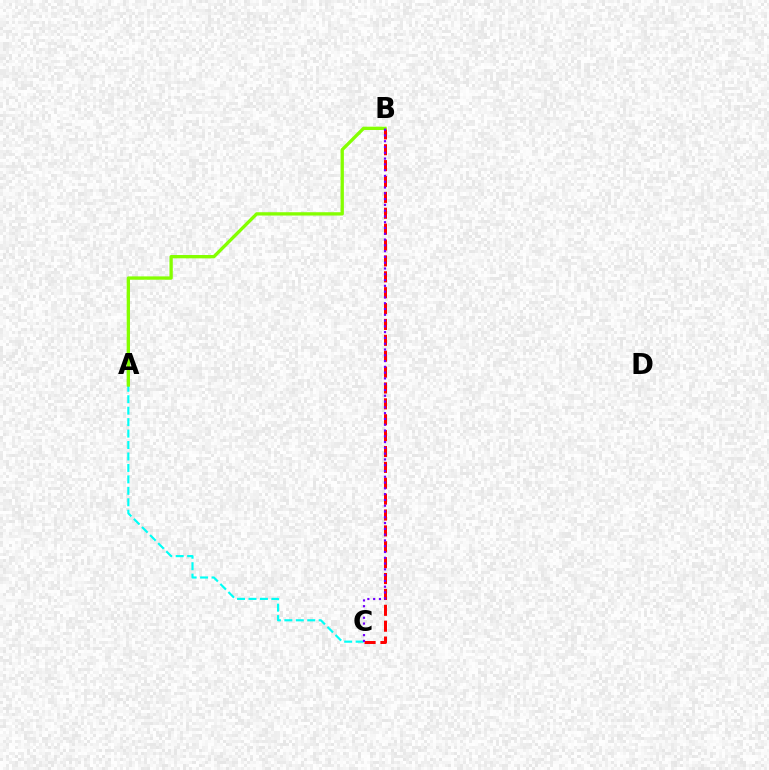{('B', 'C'): [{'color': '#ff0000', 'line_style': 'dashed', 'thickness': 2.16}, {'color': '#7200ff', 'line_style': 'dotted', 'thickness': 1.57}], ('A', 'C'): [{'color': '#00fff6', 'line_style': 'dashed', 'thickness': 1.56}], ('A', 'B'): [{'color': '#84ff00', 'line_style': 'solid', 'thickness': 2.39}]}